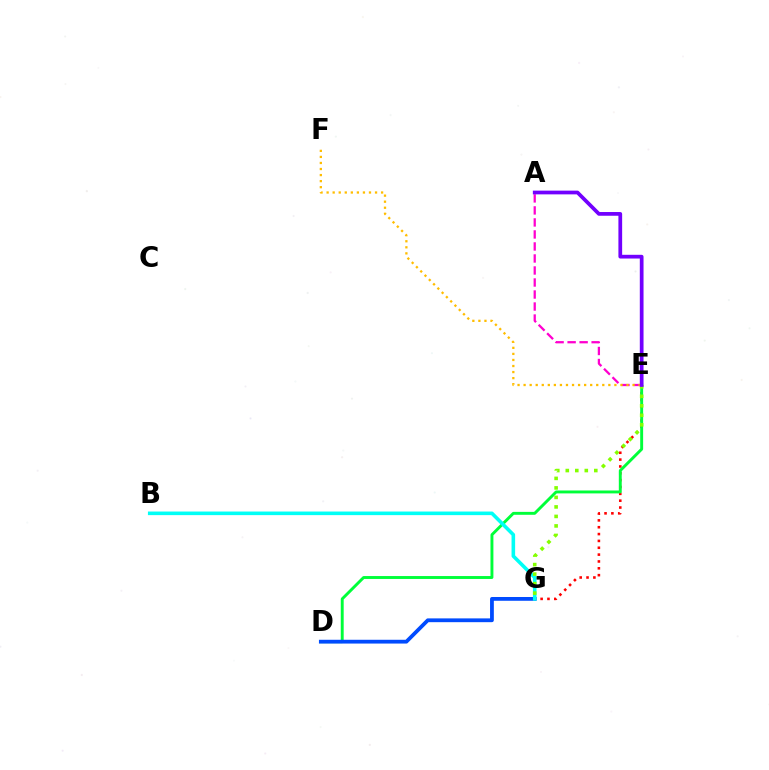{('A', 'E'): [{'color': '#ff00cf', 'line_style': 'dashed', 'thickness': 1.63}, {'color': '#7200ff', 'line_style': 'solid', 'thickness': 2.69}], ('E', 'G'): [{'color': '#ff0000', 'line_style': 'dotted', 'thickness': 1.86}, {'color': '#84ff00', 'line_style': 'dotted', 'thickness': 2.58}], ('D', 'E'): [{'color': '#00ff39', 'line_style': 'solid', 'thickness': 2.1}], ('D', 'G'): [{'color': '#004bff', 'line_style': 'solid', 'thickness': 2.72}], ('B', 'G'): [{'color': '#00fff6', 'line_style': 'solid', 'thickness': 2.59}], ('E', 'F'): [{'color': '#ffbd00', 'line_style': 'dotted', 'thickness': 1.64}]}